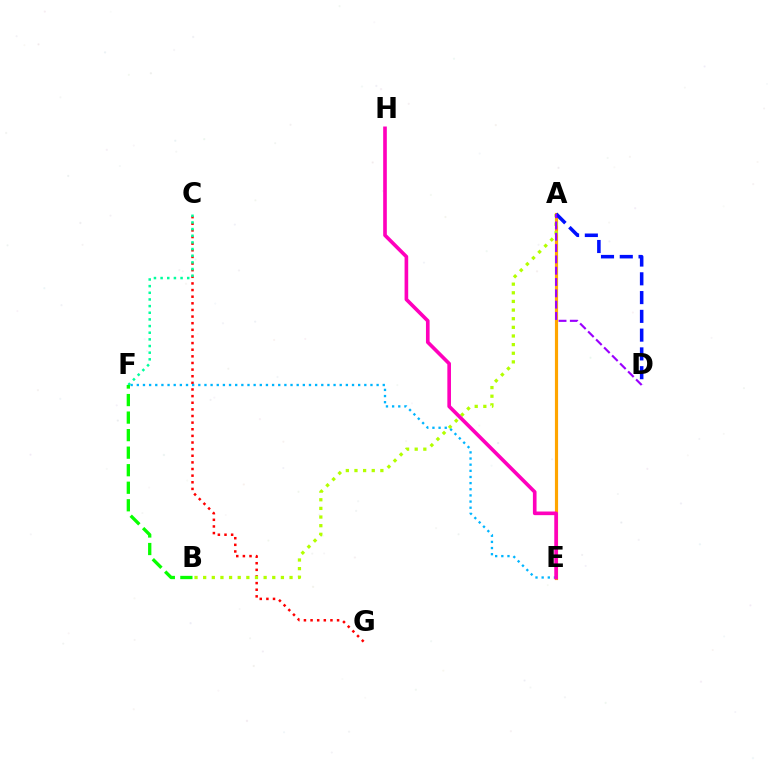{('A', 'E'): [{'color': '#ffa500', 'line_style': 'solid', 'thickness': 2.28}], ('C', 'G'): [{'color': '#ff0000', 'line_style': 'dotted', 'thickness': 1.8}], ('A', 'B'): [{'color': '#b3ff00', 'line_style': 'dotted', 'thickness': 2.35}], ('A', 'D'): [{'color': '#0010ff', 'line_style': 'dashed', 'thickness': 2.55}, {'color': '#9b00ff', 'line_style': 'dashed', 'thickness': 1.54}], ('E', 'F'): [{'color': '#00b5ff', 'line_style': 'dotted', 'thickness': 1.67}], ('E', 'H'): [{'color': '#ff00bd', 'line_style': 'solid', 'thickness': 2.62}], ('C', 'F'): [{'color': '#00ff9d', 'line_style': 'dotted', 'thickness': 1.81}], ('B', 'F'): [{'color': '#08ff00', 'line_style': 'dashed', 'thickness': 2.38}]}